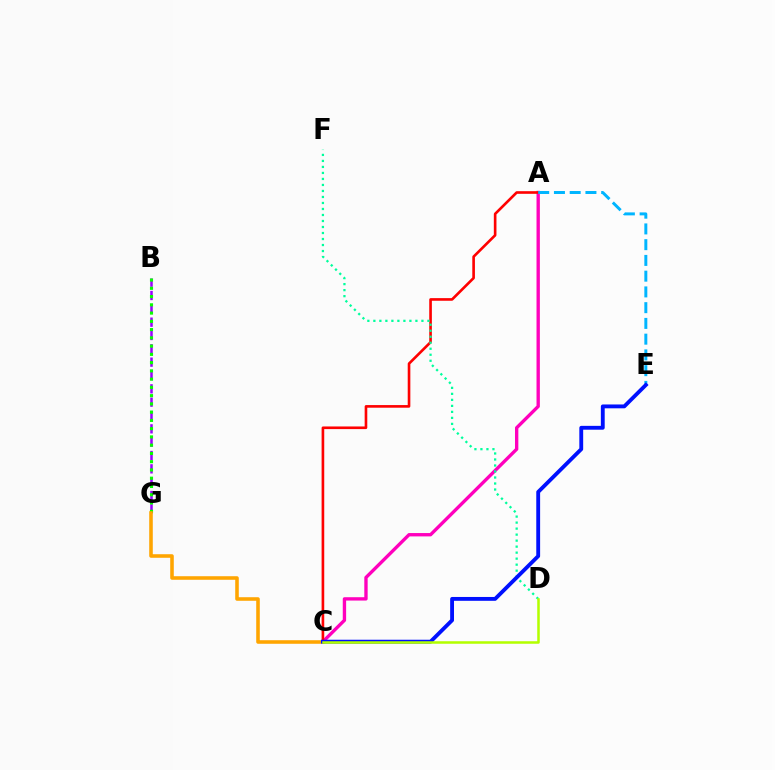{('A', 'C'): [{'color': '#ff00bd', 'line_style': 'solid', 'thickness': 2.41}, {'color': '#ff0000', 'line_style': 'solid', 'thickness': 1.9}], ('A', 'E'): [{'color': '#00b5ff', 'line_style': 'dashed', 'thickness': 2.14}], ('B', 'G'): [{'color': '#9b00ff', 'line_style': 'dashed', 'thickness': 1.81}, {'color': '#08ff00', 'line_style': 'dotted', 'thickness': 2.24}], ('C', 'G'): [{'color': '#ffa500', 'line_style': 'solid', 'thickness': 2.56}], ('D', 'F'): [{'color': '#00ff9d', 'line_style': 'dotted', 'thickness': 1.63}], ('C', 'E'): [{'color': '#0010ff', 'line_style': 'solid', 'thickness': 2.77}], ('C', 'D'): [{'color': '#b3ff00', 'line_style': 'solid', 'thickness': 1.82}]}